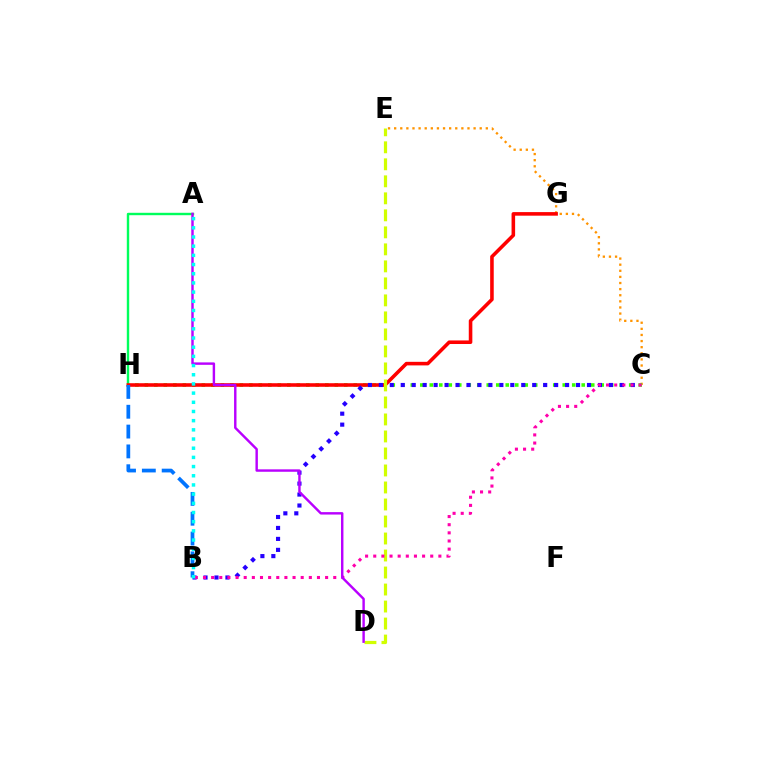{('C', 'E'): [{'color': '#ff9400', 'line_style': 'dotted', 'thickness': 1.66}], ('A', 'H'): [{'color': '#00ff5c', 'line_style': 'solid', 'thickness': 1.73}], ('C', 'H'): [{'color': '#3dff00', 'line_style': 'dotted', 'thickness': 2.58}], ('G', 'H'): [{'color': '#ff0000', 'line_style': 'solid', 'thickness': 2.57}], ('B', 'C'): [{'color': '#2500ff', 'line_style': 'dotted', 'thickness': 2.98}, {'color': '#ff00ac', 'line_style': 'dotted', 'thickness': 2.21}], ('D', 'E'): [{'color': '#d1ff00', 'line_style': 'dashed', 'thickness': 2.31}], ('B', 'H'): [{'color': '#0074ff', 'line_style': 'dashed', 'thickness': 2.69}], ('A', 'D'): [{'color': '#b900ff', 'line_style': 'solid', 'thickness': 1.75}], ('A', 'B'): [{'color': '#00fff6', 'line_style': 'dotted', 'thickness': 2.49}]}